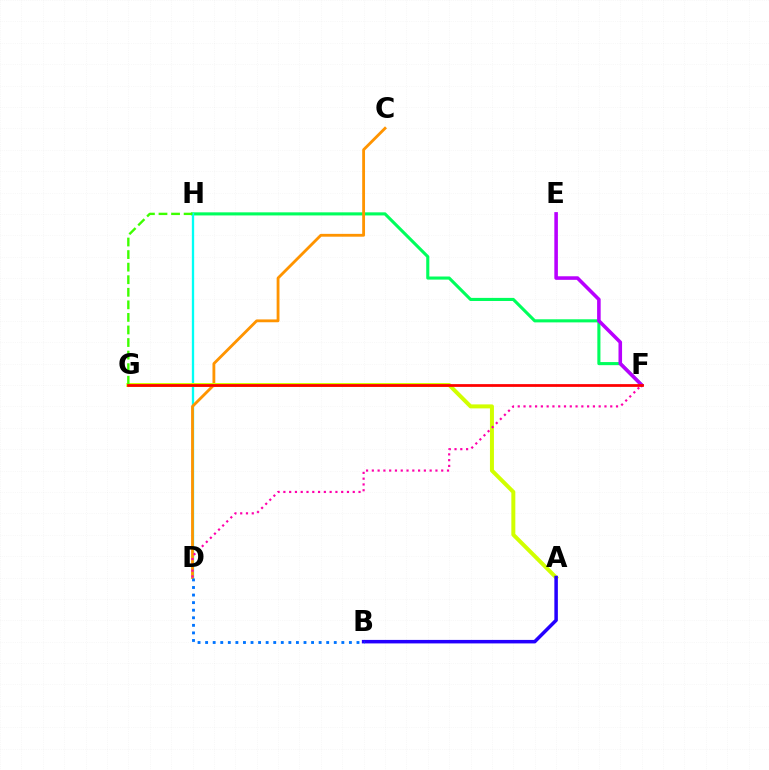{('F', 'H'): [{'color': '#00ff5c', 'line_style': 'solid', 'thickness': 2.23}], ('D', 'H'): [{'color': '#00fff6', 'line_style': 'solid', 'thickness': 1.66}], ('E', 'F'): [{'color': '#b900ff', 'line_style': 'solid', 'thickness': 2.57}], ('C', 'D'): [{'color': '#ff9400', 'line_style': 'solid', 'thickness': 2.04}], ('A', 'G'): [{'color': '#d1ff00', 'line_style': 'solid', 'thickness': 2.87}], ('A', 'B'): [{'color': '#2500ff', 'line_style': 'solid', 'thickness': 2.52}], ('G', 'H'): [{'color': '#3dff00', 'line_style': 'dashed', 'thickness': 1.71}], ('F', 'G'): [{'color': '#ff0000', 'line_style': 'solid', 'thickness': 1.99}], ('B', 'D'): [{'color': '#0074ff', 'line_style': 'dotted', 'thickness': 2.06}], ('D', 'F'): [{'color': '#ff00ac', 'line_style': 'dotted', 'thickness': 1.57}]}